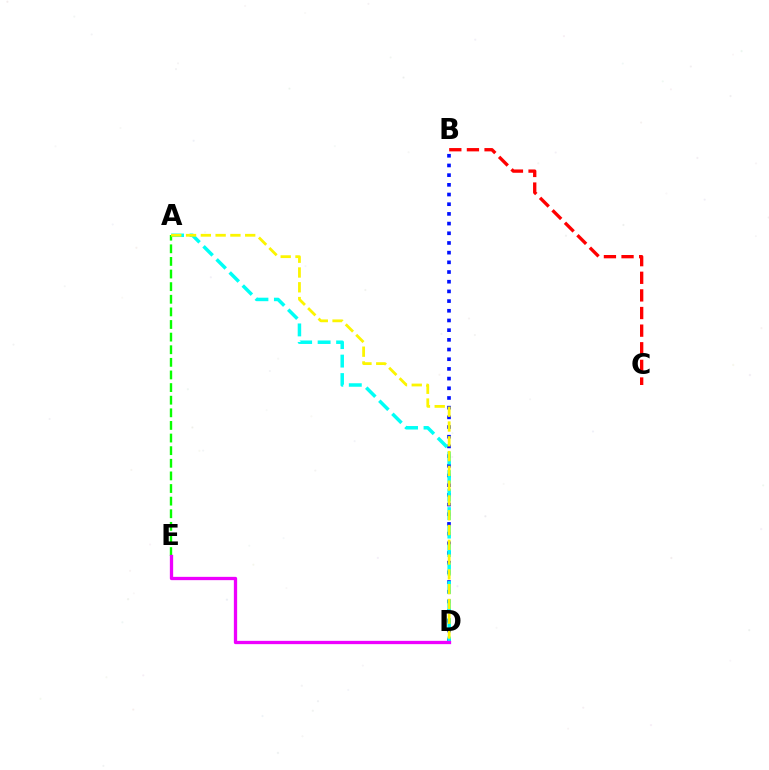{('B', 'D'): [{'color': '#0010ff', 'line_style': 'dotted', 'thickness': 2.63}], ('A', 'D'): [{'color': '#00fff6', 'line_style': 'dashed', 'thickness': 2.51}, {'color': '#fcf500', 'line_style': 'dashed', 'thickness': 2.01}], ('A', 'E'): [{'color': '#08ff00', 'line_style': 'dashed', 'thickness': 1.71}], ('D', 'E'): [{'color': '#ee00ff', 'line_style': 'solid', 'thickness': 2.37}], ('B', 'C'): [{'color': '#ff0000', 'line_style': 'dashed', 'thickness': 2.39}]}